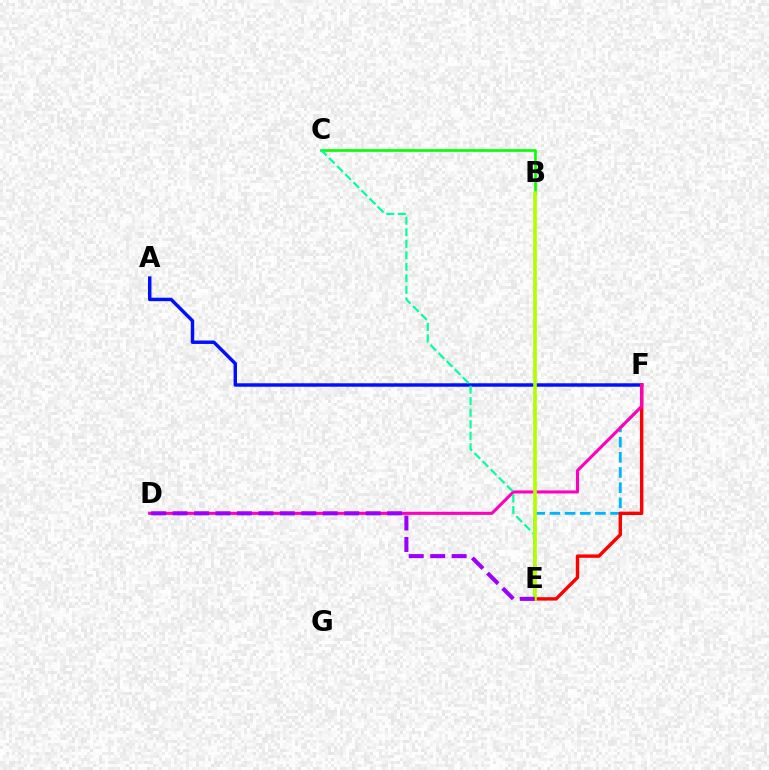{('B', 'C'): [{'color': '#08ff00', 'line_style': 'solid', 'thickness': 1.92}], ('A', 'F'): [{'color': '#0010ff', 'line_style': 'solid', 'thickness': 2.48}], ('E', 'F'): [{'color': '#00b5ff', 'line_style': 'dashed', 'thickness': 2.06}, {'color': '#ff0000', 'line_style': 'solid', 'thickness': 2.45}], ('D', 'F'): [{'color': '#ff00bd', 'line_style': 'solid', 'thickness': 2.22}], ('C', 'E'): [{'color': '#00ff9d', 'line_style': 'dashed', 'thickness': 1.56}], ('B', 'E'): [{'color': '#ffa500', 'line_style': 'dashed', 'thickness': 1.51}, {'color': '#b3ff00', 'line_style': 'solid', 'thickness': 2.6}], ('D', 'E'): [{'color': '#9b00ff', 'line_style': 'dashed', 'thickness': 2.91}]}